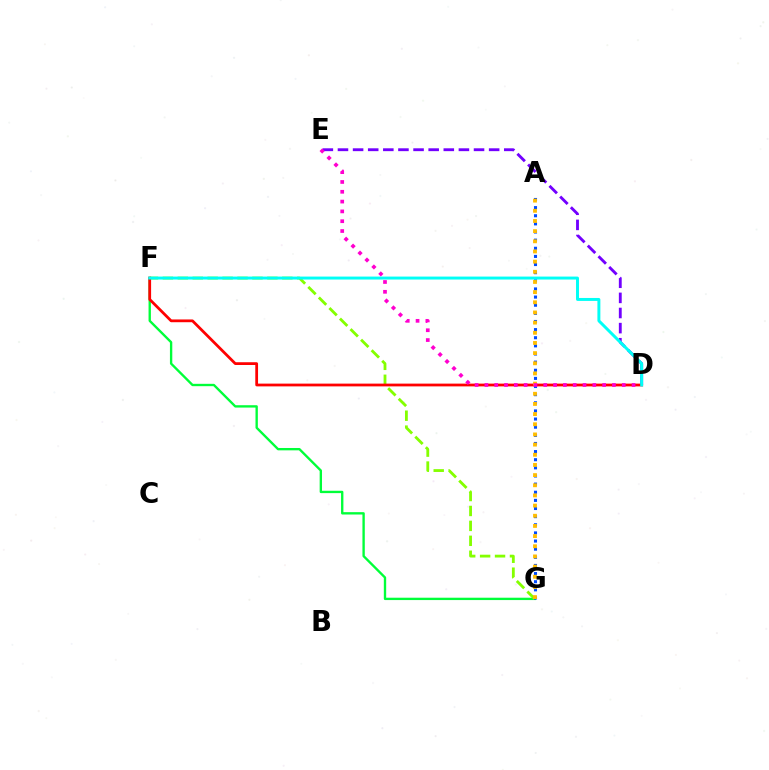{('F', 'G'): [{'color': '#00ff39', 'line_style': 'solid', 'thickness': 1.7}, {'color': '#84ff00', 'line_style': 'dashed', 'thickness': 2.03}], ('D', 'E'): [{'color': '#7200ff', 'line_style': 'dashed', 'thickness': 2.05}, {'color': '#ff00cf', 'line_style': 'dotted', 'thickness': 2.67}], ('D', 'F'): [{'color': '#ff0000', 'line_style': 'solid', 'thickness': 1.99}, {'color': '#00fff6', 'line_style': 'solid', 'thickness': 2.13}], ('A', 'G'): [{'color': '#004bff', 'line_style': 'dotted', 'thickness': 2.21}, {'color': '#ffbd00', 'line_style': 'dotted', 'thickness': 2.76}]}